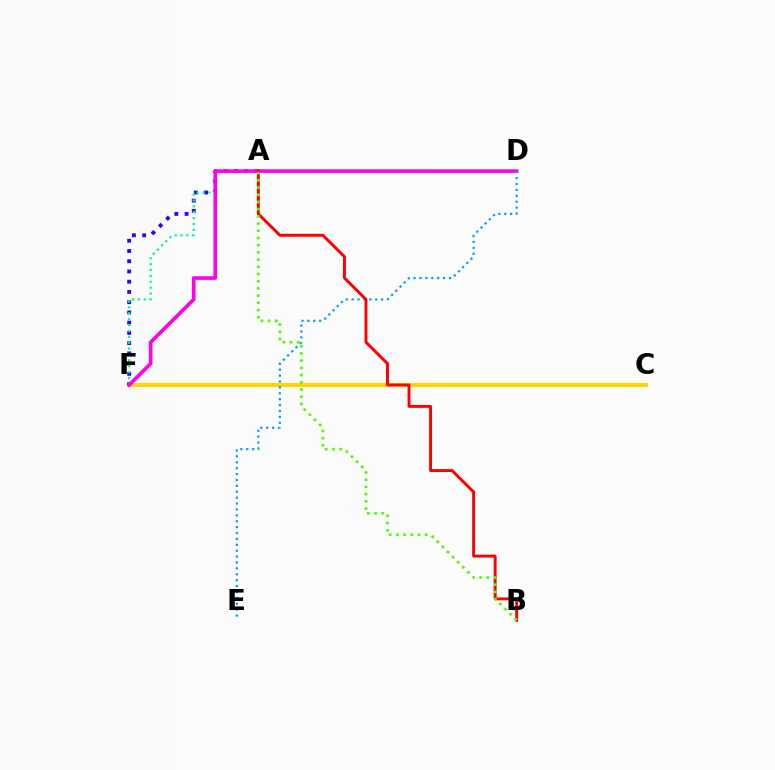{('C', 'F'): [{'color': '#ffd500', 'line_style': 'solid', 'thickness': 2.93}], ('A', 'F'): [{'color': '#3700ff', 'line_style': 'dotted', 'thickness': 2.78}], ('D', 'F'): [{'color': '#00ff86', 'line_style': 'dotted', 'thickness': 1.6}, {'color': '#ff00ed', 'line_style': 'solid', 'thickness': 2.6}], ('D', 'E'): [{'color': '#009eff', 'line_style': 'dotted', 'thickness': 1.6}], ('A', 'B'): [{'color': '#ff0000', 'line_style': 'solid', 'thickness': 2.1}, {'color': '#4fff00', 'line_style': 'dotted', 'thickness': 1.96}]}